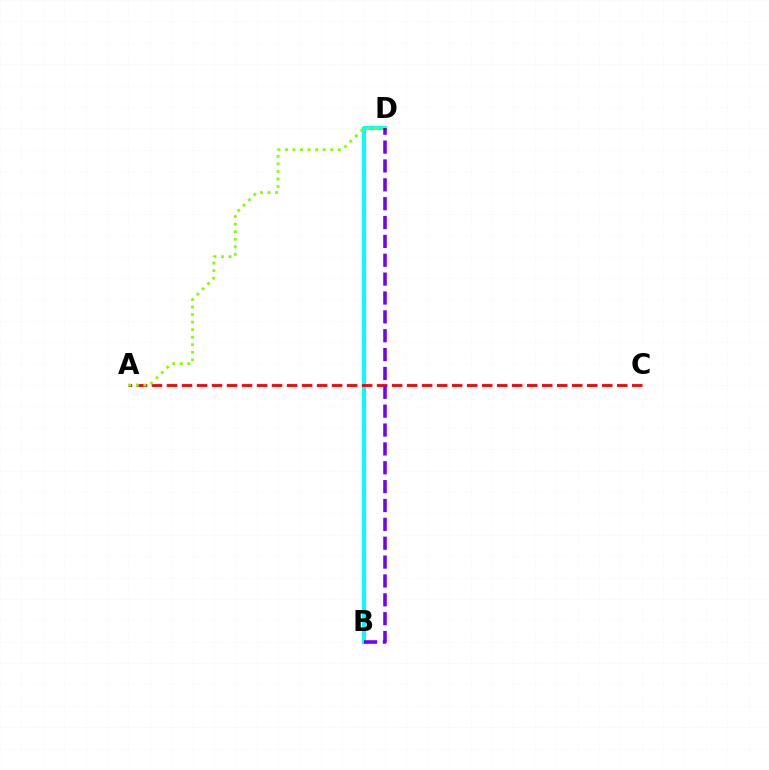{('B', 'D'): [{'color': '#00fff6', 'line_style': 'solid', 'thickness': 2.88}, {'color': '#7200ff', 'line_style': 'dashed', 'thickness': 2.56}], ('A', 'C'): [{'color': '#ff0000', 'line_style': 'dashed', 'thickness': 2.04}], ('A', 'D'): [{'color': '#84ff00', 'line_style': 'dotted', 'thickness': 2.05}]}